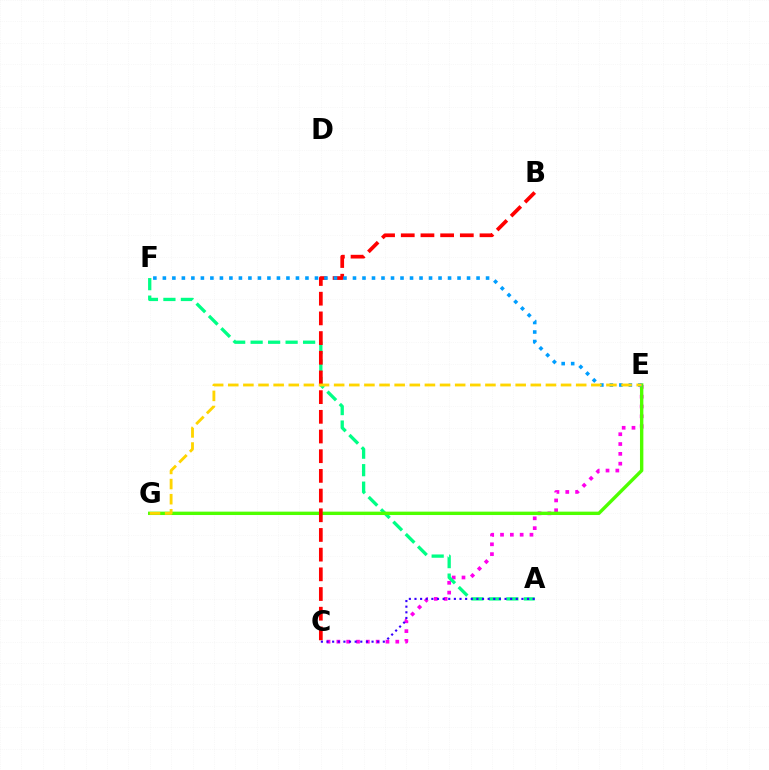{('C', 'E'): [{'color': '#ff00ed', 'line_style': 'dotted', 'thickness': 2.67}], ('A', 'F'): [{'color': '#00ff86', 'line_style': 'dashed', 'thickness': 2.38}], ('E', 'G'): [{'color': '#4fff00', 'line_style': 'solid', 'thickness': 2.44}, {'color': '#ffd500', 'line_style': 'dashed', 'thickness': 2.06}], ('B', 'C'): [{'color': '#ff0000', 'line_style': 'dashed', 'thickness': 2.67}], ('A', 'C'): [{'color': '#3700ff', 'line_style': 'dotted', 'thickness': 1.53}], ('E', 'F'): [{'color': '#009eff', 'line_style': 'dotted', 'thickness': 2.58}]}